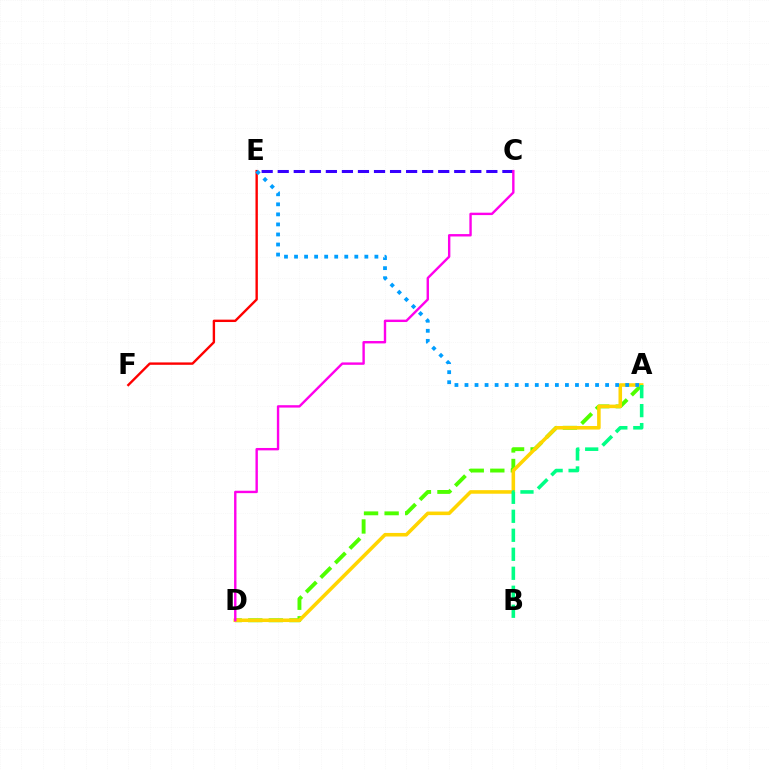{('C', 'E'): [{'color': '#3700ff', 'line_style': 'dashed', 'thickness': 2.18}], ('E', 'F'): [{'color': '#ff0000', 'line_style': 'solid', 'thickness': 1.72}], ('A', 'D'): [{'color': '#4fff00', 'line_style': 'dashed', 'thickness': 2.79}, {'color': '#ffd500', 'line_style': 'solid', 'thickness': 2.56}], ('A', 'B'): [{'color': '#00ff86', 'line_style': 'dashed', 'thickness': 2.58}], ('C', 'D'): [{'color': '#ff00ed', 'line_style': 'solid', 'thickness': 1.73}], ('A', 'E'): [{'color': '#009eff', 'line_style': 'dotted', 'thickness': 2.73}]}